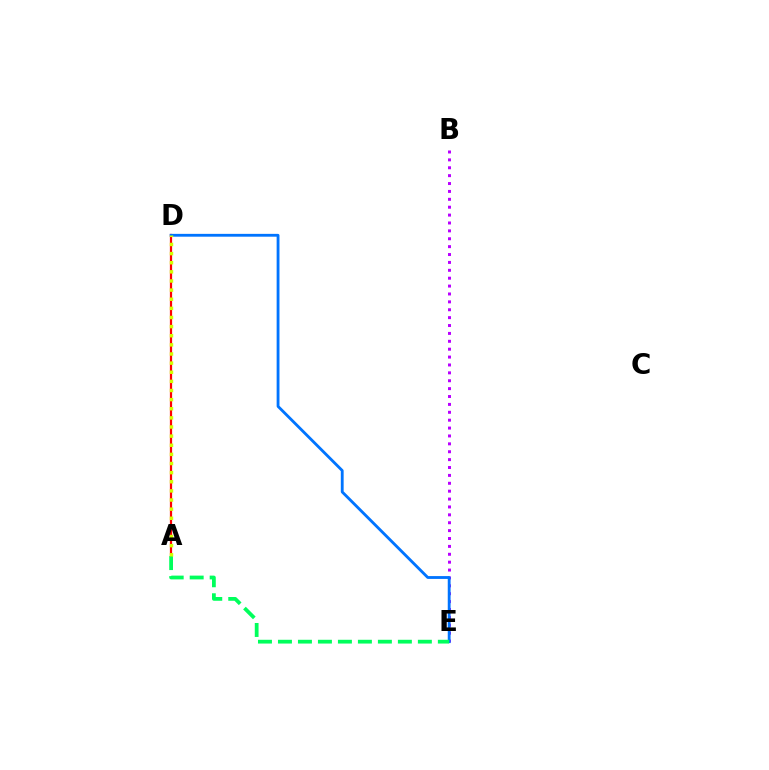{('B', 'E'): [{'color': '#b900ff', 'line_style': 'dotted', 'thickness': 2.14}], ('A', 'D'): [{'color': '#ff0000', 'line_style': 'solid', 'thickness': 1.61}, {'color': '#d1ff00', 'line_style': 'dotted', 'thickness': 2.48}], ('D', 'E'): [{'color': '#0074ff', 'line_style': 'solid', 'thickness': 2.04}], ('A', 'E'): [{'color': '#00ff5c', 'line_style': 'dashed', 'thickness': 2.72}]}